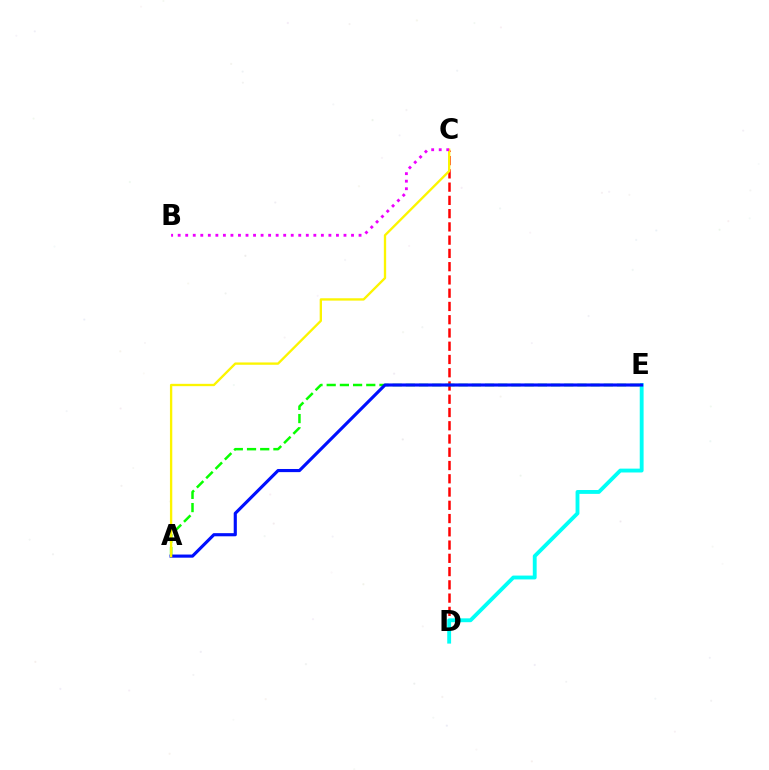{('C', 'D'): [{'color': '#ff0000', 'line_style': 'dashed', 'thickness': 1.8}], ('A', 'E'): [{'color': '#08ff00', 'line_style': 'dashed', 'thickness': 1.79}, {'color': '#0010ff', 'line_style': 'solid', 'thickness': 2.26}], ('D', 'E'): [{'color': '#00fff6', 'line_style': 'solid', 'thickness': 2.78}], ('A', 'C'): [{'color': '#fcf500', 'line_style': 'solid', 'thickness': 1.68}], ('B', 'C'): [{'color': '#ee00ff', 'line_style': 'dotted', 'thickness': 2.05}]}